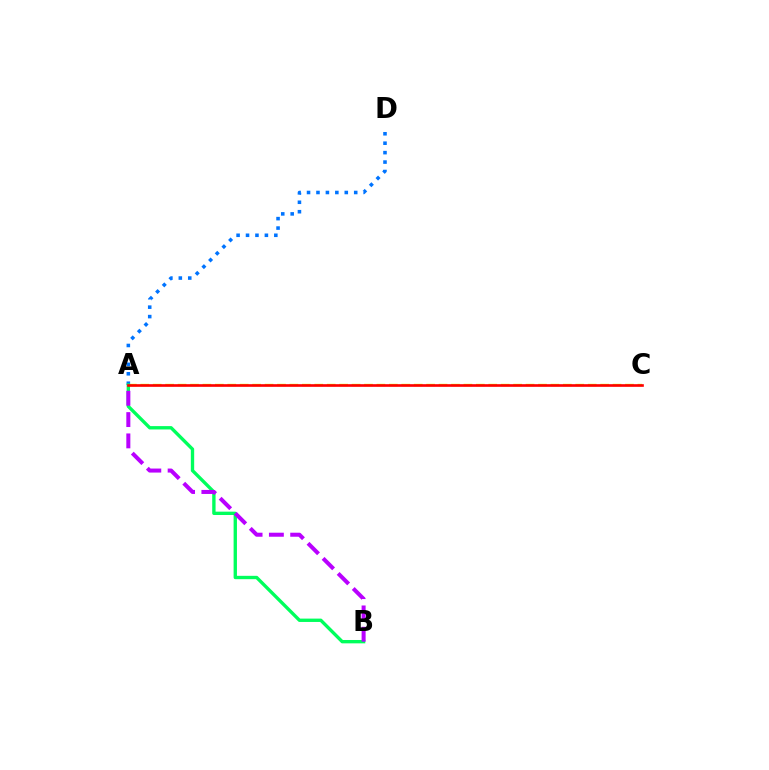{('A', 'C'): [{'color': '#d1ff00', 'line_style': 'dashed', 'thickness': 1.69}, {'color': '#ff0000', 'line_style': 'solid', 'thickness': 1.91}], ('A', 'D'): [{'color': '#0074ff', 'line_style': 'dotted', 'thickness': 2.56}], ('A', 'B'): [{'color': '#00ff5c', 'line_style': 'solid', 'thickness': 2.41}, {'color': '#b900ff', 'line_style': 'dashed', 'thickness': 2.89}]}